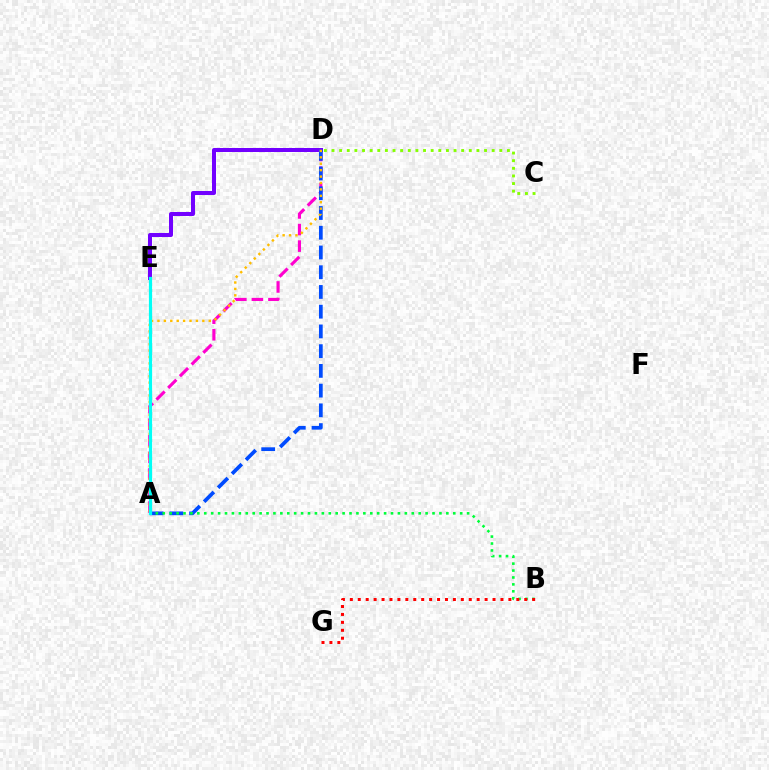{('A', 'D'): [{'color': '#ff00cf', 'line_style': 'dashed', 'thickness': 2.25}, {'color': '#004bff', 'line_style': 'dashed', 'thickness': 2.68}, {'color': '#ffbd00', 'line_style': 'dotted', 'thickness': 1.74}], ('D', 'E'): [{'color': '#7200ff', 'line_style': 'solid', 'thickness': 2.89}], ('A', 'B'): [{'color': '#00ff39', 'line_style': 'dotted', 'thickness': 1.88}], ('C', 'D'): [{'color': '#84ff00', 'line_style': 'dotted', 'thickness': 2.07}], ('A', 'E'): [{'color': '#00fff6', 'line_style': 'solid', 'thickness': 2.3}], ('B', 'G'): [{'color': '#ff0000', 'line_style': 'dotted', 'thickness': 2.15}]}